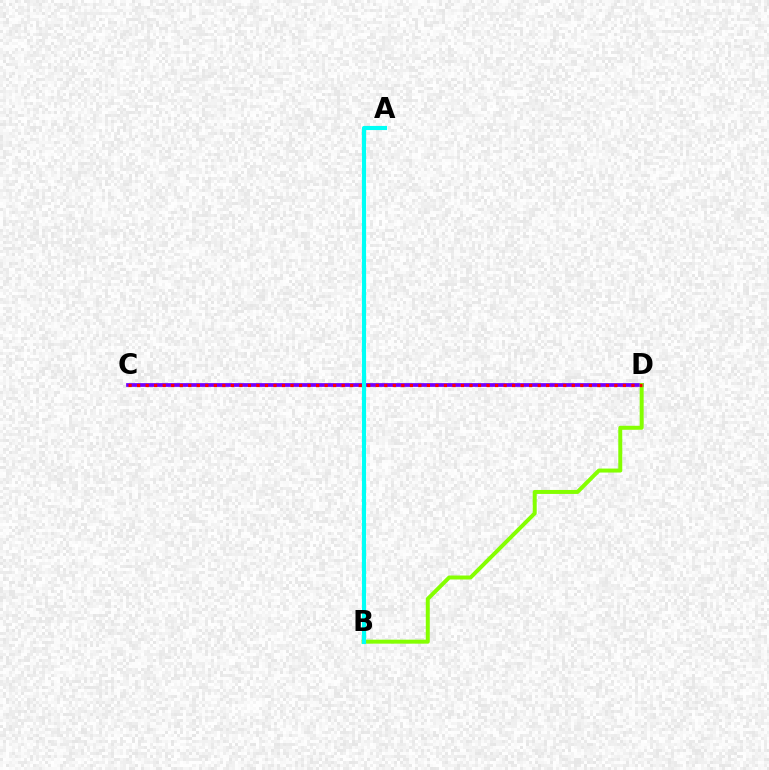{('C', 'D'): [{'color': '#7200ff', 'line_style': 'solid', 'thickness': 2.69}, {'color': '#ff0000', 'line_style': 'dotted', 'thickness': 2.32}], ('B', 'D'): [{'color': '#84ff00', 'line_style': 'solid', 'thickness': 2.87}], ('A', 'B'): [{'color': '#00fff6', 'line_style': 'solid', 'thickness': 2.97}]}